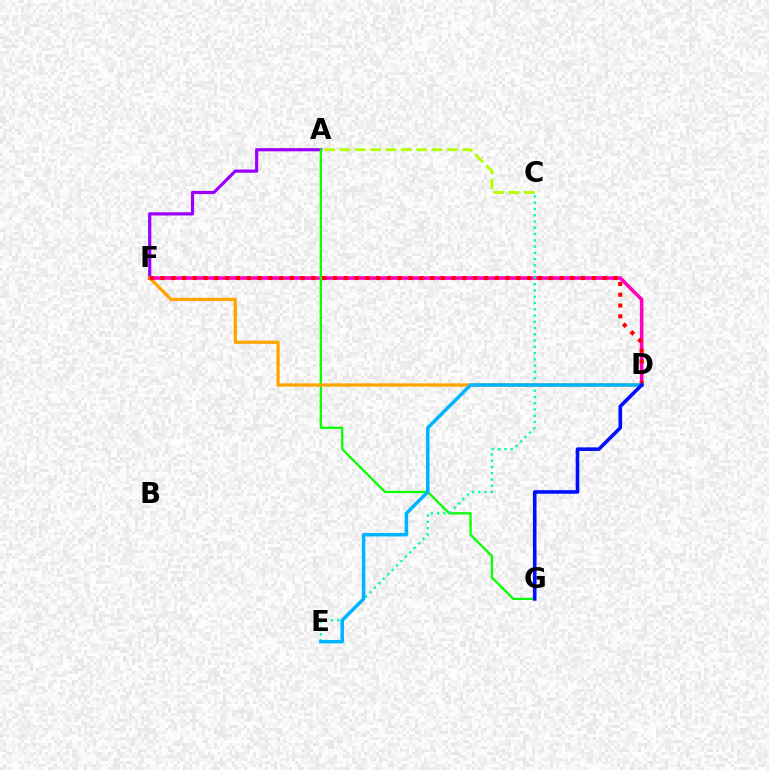{('A', 'C'): [{'color': '#b3ff00', 'line_style': 'dashed', 'thickness': 2.08}], ('D', 'F'): [{'color': '#ff00bd', 'line_style': 'solid', 'thickness': 2.57}, {'color': '#ffa500', 'line_style': 'solid', 'thickness': 2.37}, {'color': '#ff0000', 'line_style': 'dotted', 'thickness': 2.93}], ('A', 'F'): [{'color': '#9b00ff', 'line_style': 'solid', 'thickness': 2.3}], ('A', 'G'): [{'color': '#08ff00', 'line_style': 'solid', 'thickness': 1.63}], ('C', 'E'): [{'color': '#00ff9d', 'line_style': 'dotted', 'thickness': 1.7}], ('D', 'E'): [{'color': '#00b5ff', 'line_style': 'solid', 'thickness': 2.51}], ('D', 'G'): [{'color': '#0010ff', 'line_style': 'solid', 'thickness': 2.59}]}